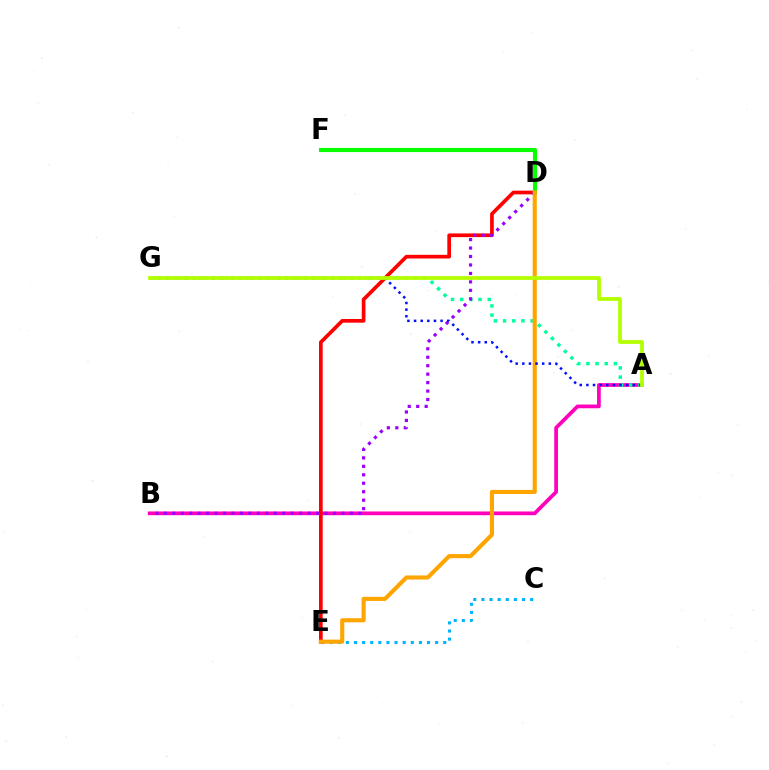{('A', 'B'): [{'color': '#ff00bd', 'line_style': 'solid', 'thickness': 2.69}], ('C', 'E'): [{'color': '#00b5ff', 'line_style': 'dotted', 'thickness': 2.2}], ('A', 'G'): [{'color': '#00ff9d', 'line_style': 'dotted', 'thickness': 2.49}, {'color': '#0010ff', 'line_style': 'dotted', 'thickness': 1.8}, {'color': '#b3ff00', 'line_style': 'solid', 'thickness': 2.72}], ('D', 'E'): [{'color': '#ff0000', 'line_style': 'solid', 'thickness': 2.65}, {'color': '#ffa500', 'line_style': 'solid', 'thickness': 2.95}], ('B', 'D'): [{'color': '#9b00ff', 'line_style': 'dotted', 'thickness': 2.3}], ('D', 'F'): [{'color': '#08ff00', 'line_style': 'solid', 'thickness': 2.97}]}